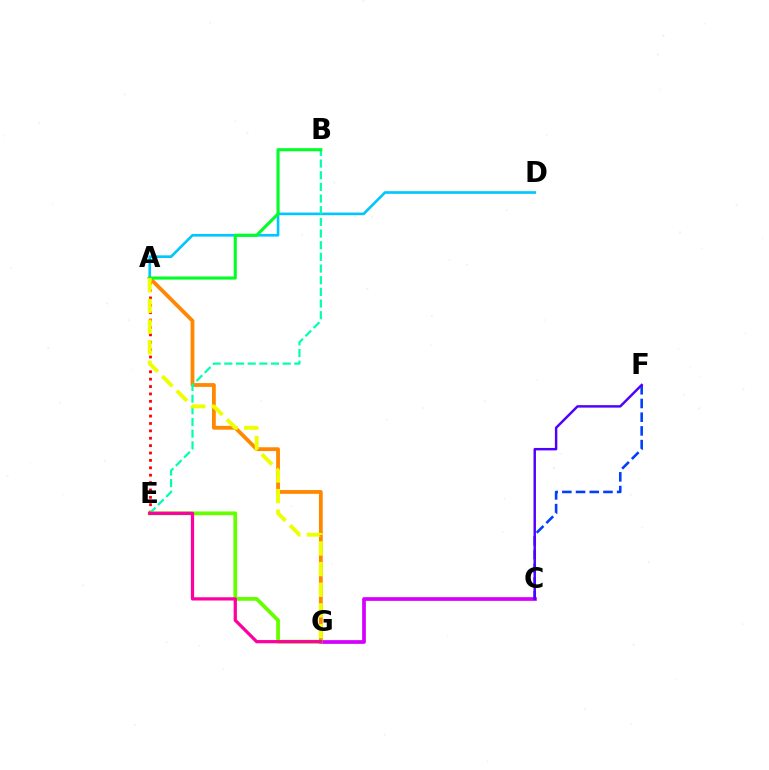{('A', 'G'): [{'color': '#ff8800', 'line_style': 'solid', 'thickness': 2.74}, {'color': '#eeff00', 'line_style': 'dashed', 'thickness': 2.8}], ('C', 'G'): [{'color': '#d600ff', 'line_style': 'solid', 'thickness': 2.68}], ('C', 'F'): [{'color': '#003fff', 'line_style': 'dashed', 'thickness': 1.86}, {'color': '#4f00ff', 'line_style': 'solid', 'thickness': 1.76}], ('A', 'E'): [{'color': '#ff0000', 'line_style': 'dotted', 'thickness': 2.01}], ('A', 'D'): [{'color': '#00c7ff', 'line_style': 'solid', 'thickness': 1.9}], ('B', 'E'): [{'color': '#00ffaf', 'line_style': 'dashed', 'thickness': 1.59}], ('E', 'G'): [{'color': '#66ff00', 'line_style': 'solid', 'thickness': 2.72}, {'color': '#ff00a0', 'line_style': 'solid', 'thickness': 2.34}], ('A', 'B'): [{'color': '#00ff27', 'line_style': 'solid', 'thickness': 2.23}]}